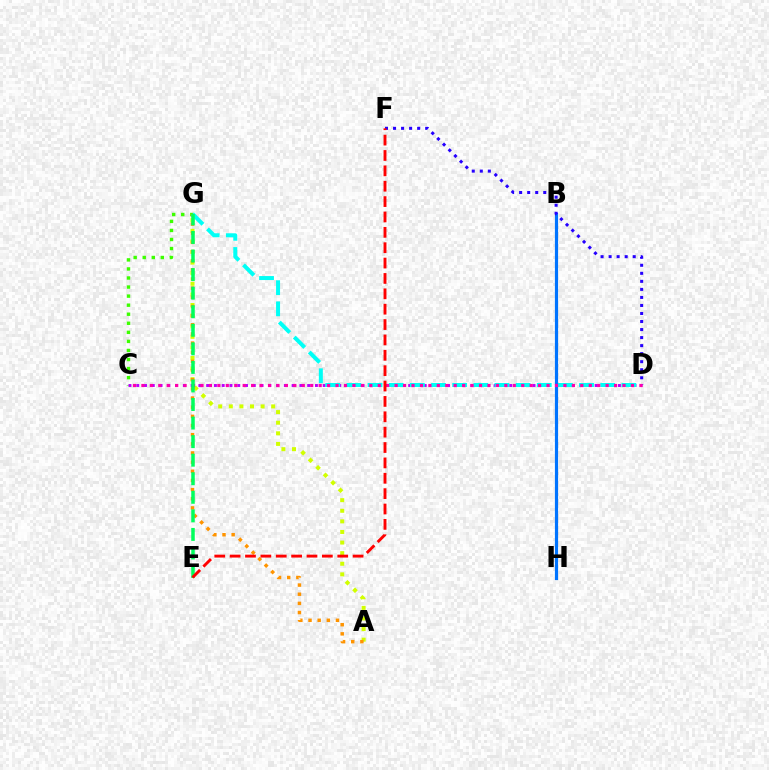{('A', 'G'): [{'color': '#d1ff00', 'line_style': 'dotted', 'thickness': 2.88}, {'color': '#ff9400', 'line_style': 'dotted', 'thickness': 2.49}], ('C', 'G'): [{'color': '#3dff00', 'line_style': 'dotted', 'thickness': 2.46}], ('B', 'H'): [{'color': '#0074ff', 'line_style': 'solid', 'thickness': 2.29}], ('D', 'F'): [{'color': '#2500ff', 'line_style': 'dotted', 'thickness': 2.18}], ('C', 'D'): [{'color': '#b900ff', 'line_style': 'dotted', 'thickness': 2.11}, {'color': '#ff00ac', 'line_style': 'dotted', 'thickness': 2.29}], ('D', 'G'): [{'color': '#00fff6', 'line_style': 'dashed', 'thickness': 2.87}], ('E', 'G'): [{'color': '#00ff5c', 'line_style': 'dashed', 'thickness': 2.52}], ('E', 'F'): [{'color': '#ff0000', 'line_style': 'dashed', 'thickness': 2.09}]}